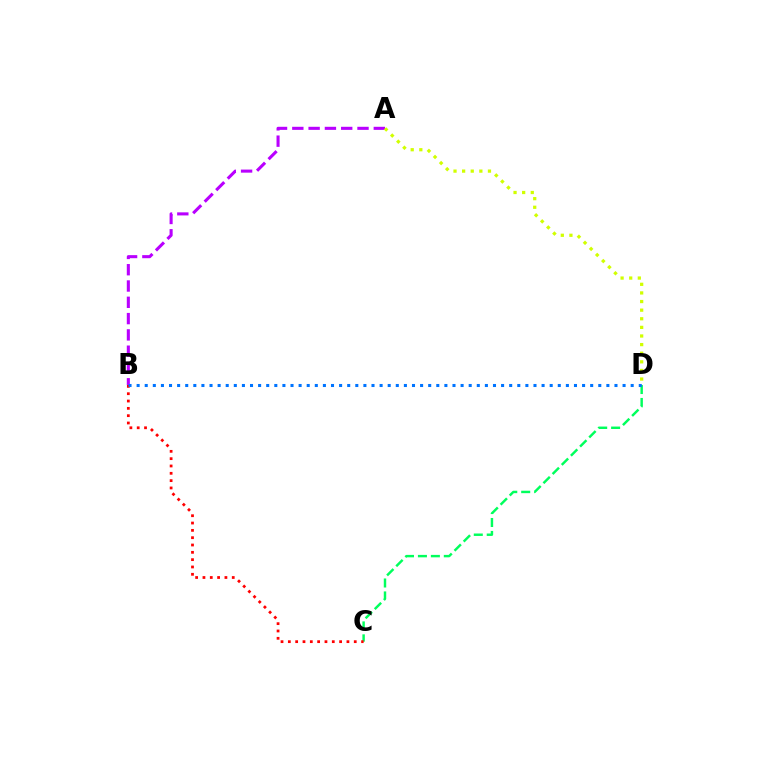{('A', 'B'): [{'color': '#b900ff', 'line_style': 'dashed', 'thickness': 2.21}], ('C', 'D'): [{'color': '#00ff5c', 'line_style': 'dashed', 'thickness': 1.76}], ('B', 'C'): [{'color': '#ff0000', 'line_style': 'dotted', 'thickness': 1.99}], ('A', 'D'): [{'color': '#d1ff00', 'line_style': 'dotted', 'thickness': 2.34}], ('B', 'D'): [{'color': '#0074ff', 'line_style': 'dotted', 'thickness': 2.2}]}